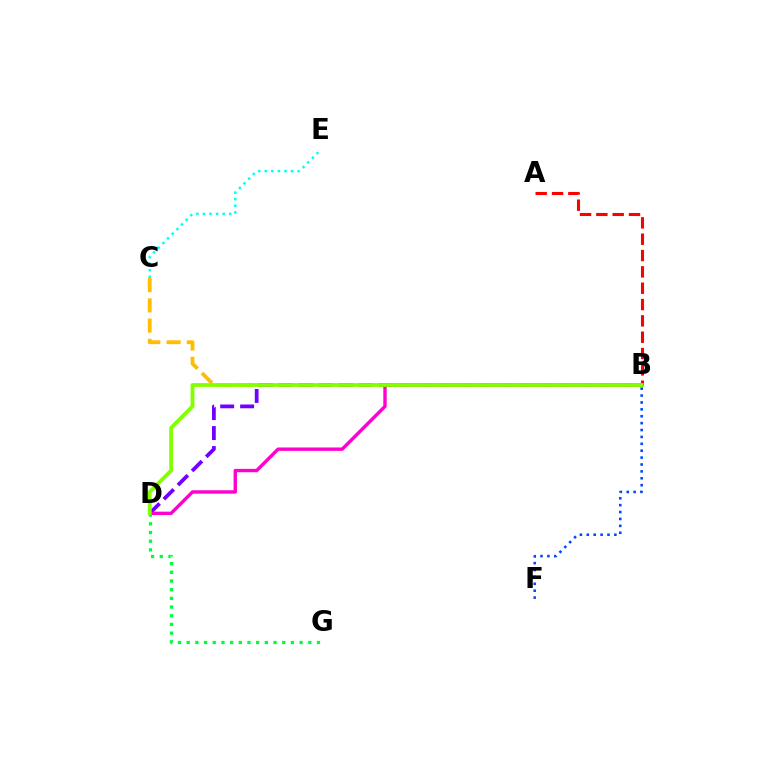{('B', 'C'): [{'color': '#ffbd00', 'line_style': 'dashed', 'thickness': 2.75}], ('B', 'F'): [{'color': '#004bff', 'line_style': 'dotted', 'thickness': 1.87}], ('A', 'B'): [{'color': '#ff0000', 'line_style': 'dashed', 'thickness': 2.22}], ('B', 'D'): [{'color': '#7200ff', 'line_style': 'dashed', 'thickness': 2.71}, {'color': '#ff00cf', 'line_style': 'solid', 'thickness': 2.44}, {'color': '#84ff00', 'line_style': 'solid', 'thickness': 2.75}], ('D', 'G'): [{'color': '#00ff39', 'line_style': 'dotted', 'thickness': 2.36}], ('C', 'E'): [{'color': '#00fff6', 'line_style': 'dotted', 'thickness': 1.79}]}